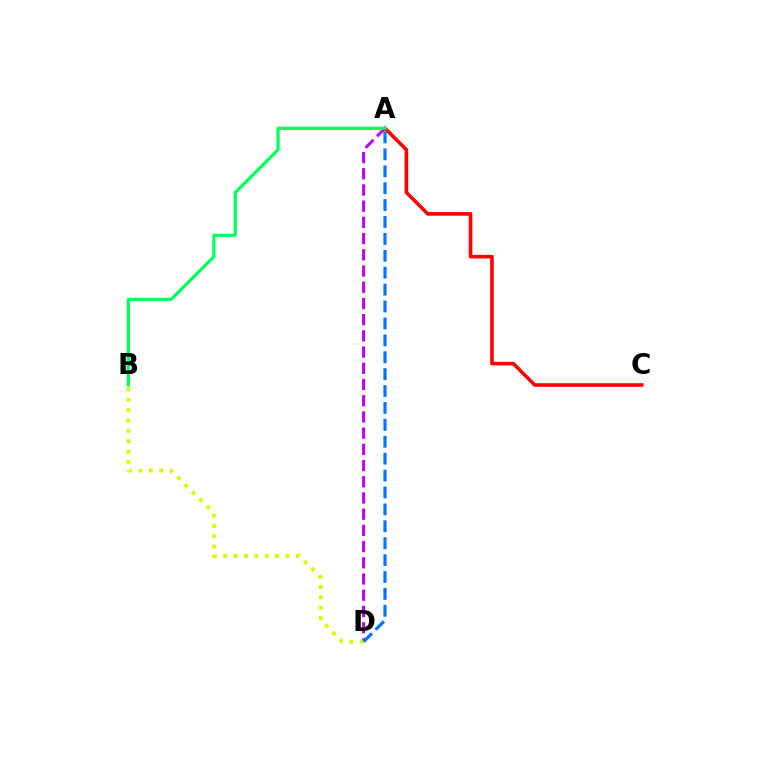{('A', 'D'): [{'color': '#b900ff', 'line_style': 'dashed', 'thickness': 2.2}, {'color': '#0074ff', 'line_style': 'dashed', 'thickness': 2.3}], ('A', 'C'): [{'color': '#ff0000', 'line_style': 'solid', 'thickness': 2.58}], ('B', 'D'): [{'color': '#d1ff00', 'line_style': 'dotted', 'thickness': 2.82}], ('A', 'B'): [{'color': '#00ff5c', 'line_style': 'solid', 'thickness': 2.32}]}